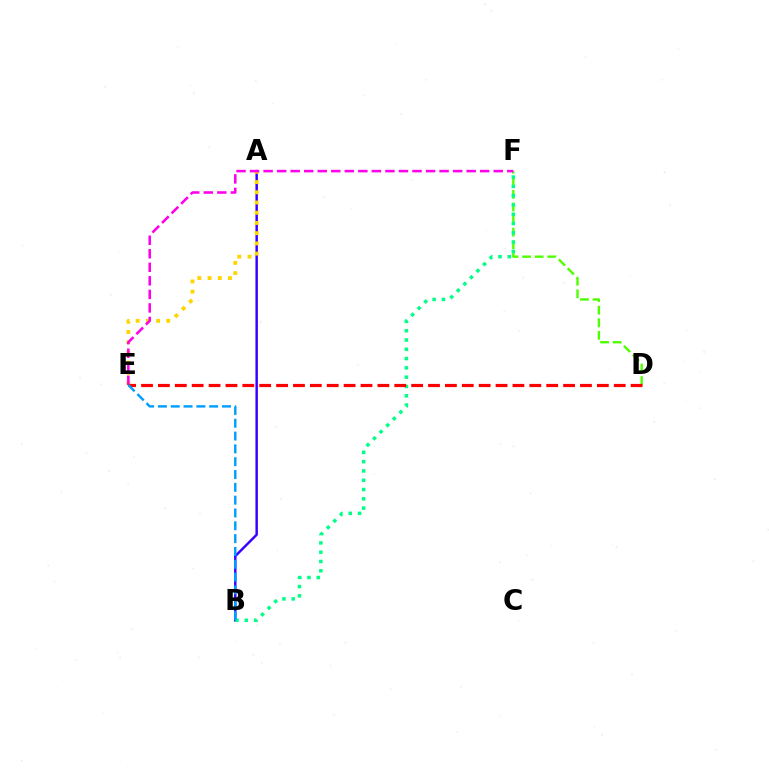{('A', 'B'): [{'color': '#3700ff', 'line_style': 'solid', 'thickness': 1.77}], ('D', 'F'): [{'color': '#4fff00', 'line_style': 'dashed', 'thickness': 1.71}], ('A', 'E'): [{'color': '#ffd500', 'line_style': 'dotted', 'thickness': 2.78}], ('B', 'F'): [{'color': '#00ff86', 'line_style': 'dotted', 'thickness': 2.52}], ('E', 'F'): [{'color': '#ff00ed', 'line_style': 'dashed', 'thickness': 1.84}], ('D', 'E'): [{'color': '#ff0000', 'line_style': 'dashed', 'thickness': 2.29}], ('B', 'E'): [{'color': '#009eff', 'line_style': 'dashed', 'thickness': 1.74}]}